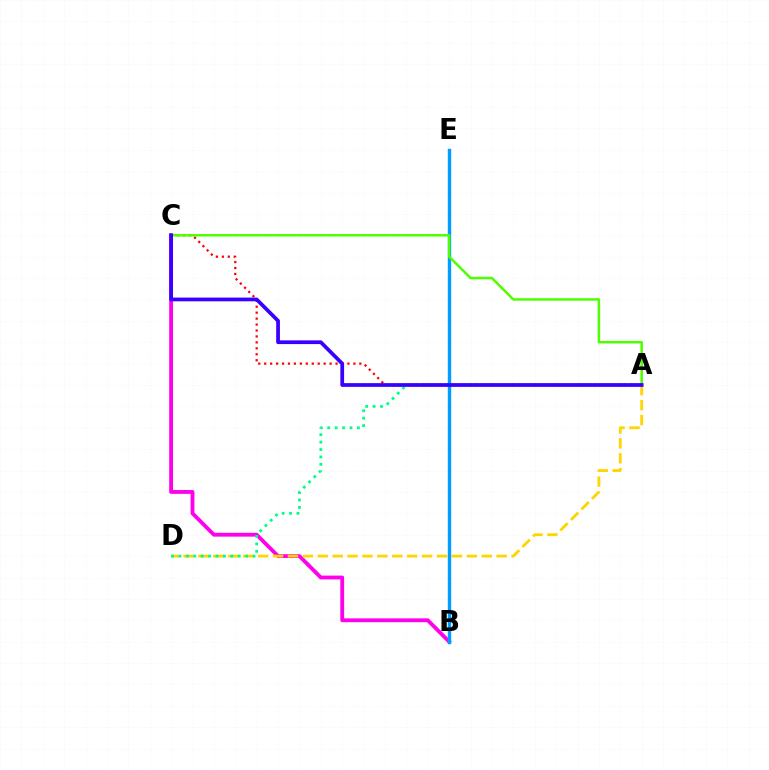{('B', 'C'): [{'color': '#ff00ed', 'line_style': 'solid', 'thickness': 2.76}], ('A', 'D'): [{'color': '#ffd500', 'line_style': 'dashed', 'thickness': 2.03}, {'color': '#00ff86', 'line_style': 'dotted', 'thickness': 2.01}], ('B', 'E'): [{'color': '#009eff', 'line_style': 'solid', 'thickness': 2.47}], ('A', 'C'): [{'color': '#ff0000', 'line_style': 'dotted', 'thickness': 1.62}, {'color': '#4fff00', 'line_style': 'solid', 'thickness': 1.8}, {'color': '#3700ff', 'line_style': 'solid', 'thickness': 2.69}]}